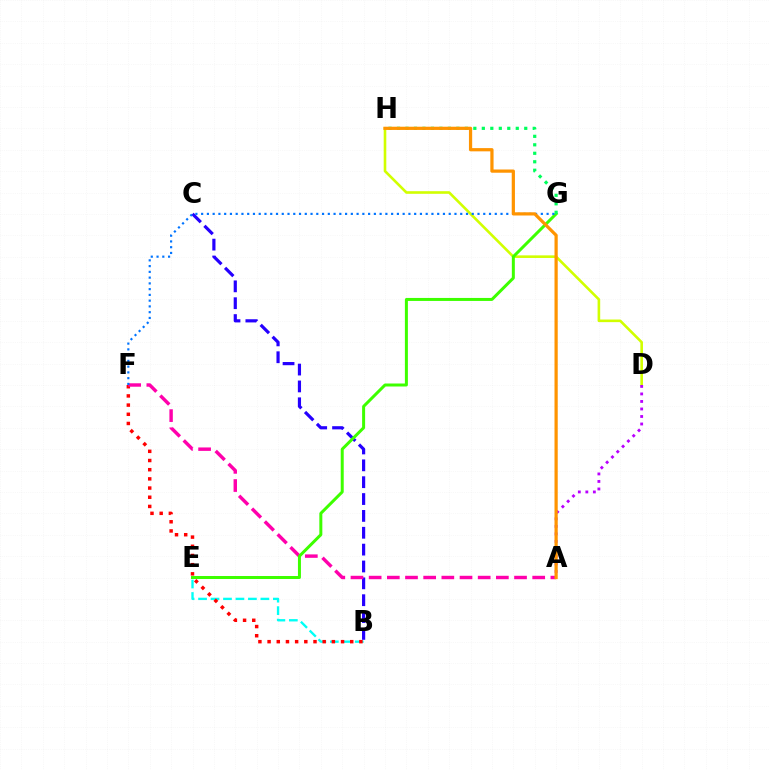{('B', 'E'): [{'color': '#00fff6', 'line_style': 'dashed', 'thickness': 1.69}], ('D', 'H'): [{'color': '#d1ff00', 'line_style': 'solid', 'thickness': 1.88}], ('A', 'D'): [{'color': '#b900ff', 'line_style': 'dotted', 'thickness': 2.04}], ('B', 'F'): [{'color': '#ff0000', 'line_style': 'dotted', 'thickness': 2.49}], ('B', 'C'): [{'color': '#2500ff', 'line_style': 'dashed', 'thickness': 2.29}], ('A', 'F'): [{'color': '#ff00ac', 'line_style': 'dashed', 'thickness': 2.47}], ('E', 'G'): [{'color': '#3dff00', 'line_style': 'solid', 'thickness': 2.16}], ('F', 'G'): [{'color': '#0074ff', 'line_style': 'dotted', 'thickness': 1.56}], ('G', 'H'): [{'color': '#00ff5c', 'line_style': 'dotted', 'thickness': 2.3}], ('A', 'H'): [{'color': '#ff9400', 'line_style': 'solid', 'thickness': 2.32}]}